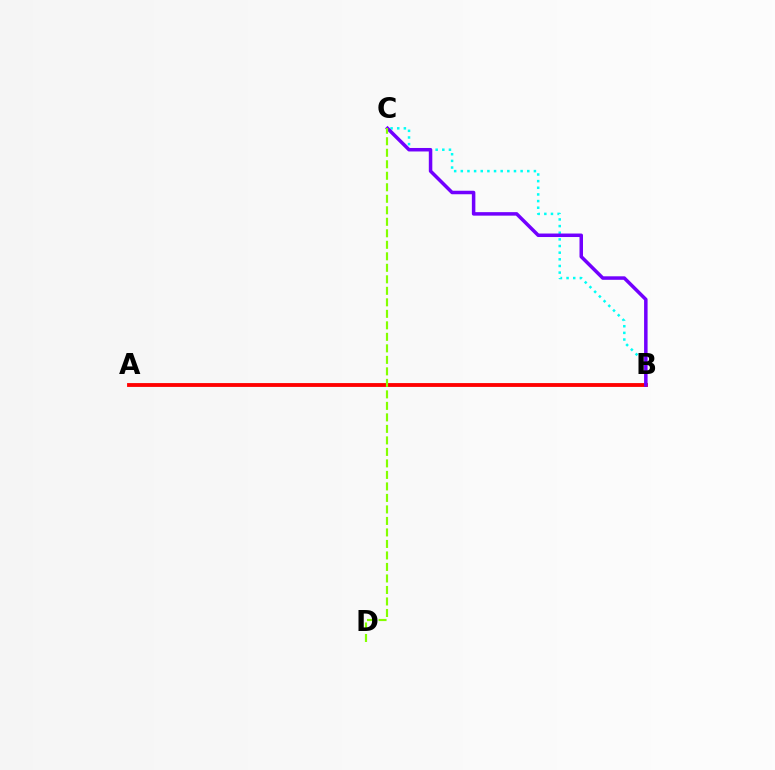{('B', 'C'): [{'color': '#00fff6', 'line_style': 'dotted', 'thickness': 1.81}, {'color': '#7200ff', 'line_style': 'solid', 'thickness': 2.52}], ('A', 'B'): [{'color': '#ff0000', 'line_style': 'solid', 'thickness': 2.76}], ('C', 'D'): [{'color': '#84ff00', 'line_style': 'dashed', 'thickness': 1.56}]}